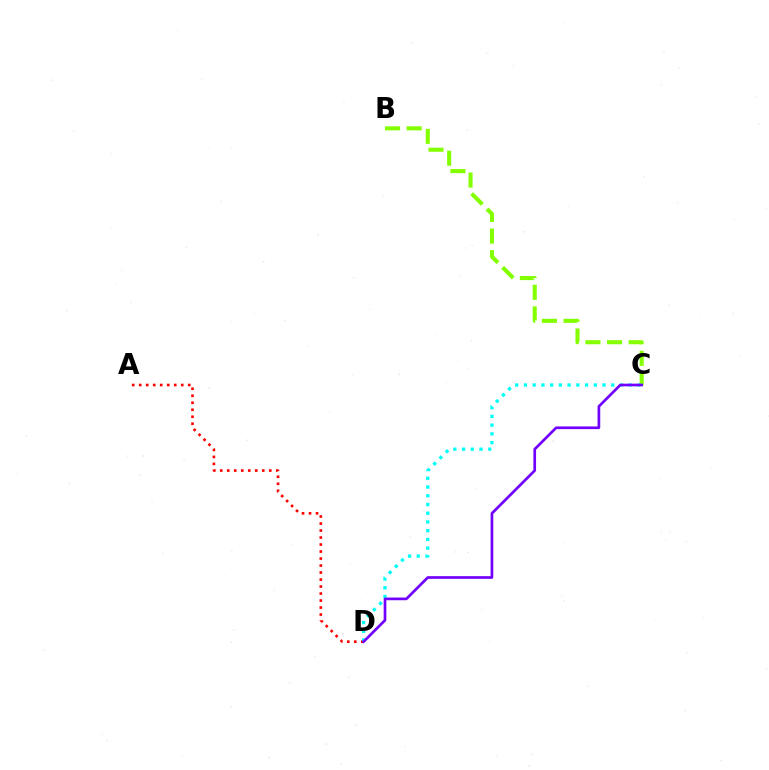{('B', 'C'): [{'color': '#84ff00', 'line_style': 'dashed', 'thickness': 2.94}], ('A', 'D'): [{'color': '#ff0000', 'line_style': 'dotted', 'thickness': 1.9}], ('C', 'D'): [{'color': '#00fff6', 'line_style': 'dotted', 'thickness': 2.37}, {'color': '#7200ff', 'line_style': 'solid', 'thickness': 1.93}]}